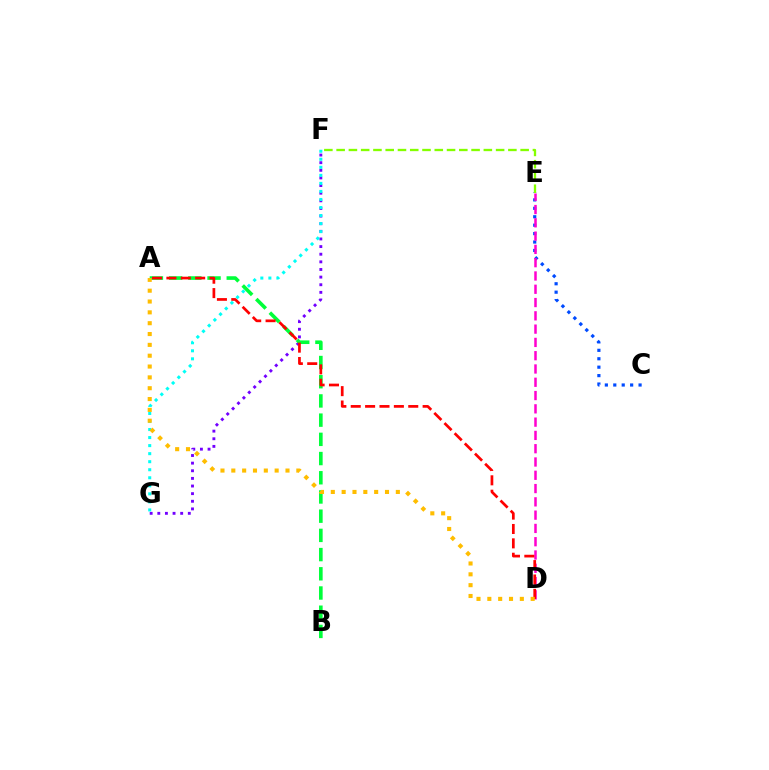{('C', 'E'): [{'color': '#004bff', 'line_style': 'dotted', 'thickness': 2.29}], ('F', 'G'): [{'color': '#7200ff', 'line_style': 'dotted', 'thickness': 2.07}, {'color': '#00fff6', 'line_style': 'dotted', 'thickness': 2.18}], ('E', 'F'): [{'color': '#84ff00', 'line_style': 'dashed', 'thickness': 1.67}], ('A', 'B'): [{'color': '#00ff39', 'line_style': 'dashed', 'thickness': 2.61}], ('D', 'E'): [{'color': '#ff00cf', 'line_style': 'dashed', 'thickness': 1.81}], ('A', 'D'): [{'color': '#ff0000', 'line_style': 'dashed', 'thickness': 1.95}, {'color': '#ffbd00', 'line_style': 'dotted', 'thickness': 2.94}]}